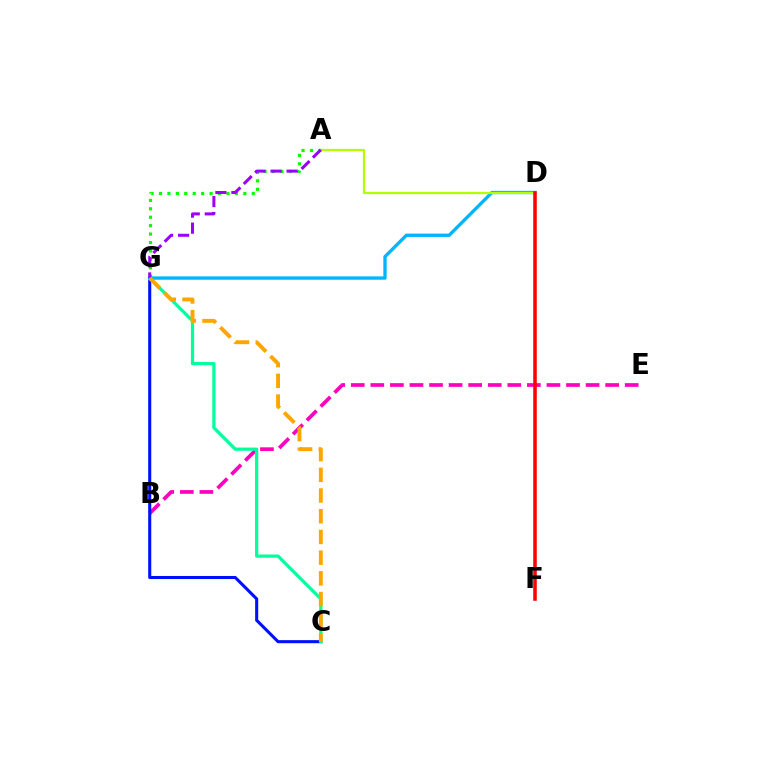{('B', 'E'): [{'color': '#ff00bd', 'line_style': 'dashed', 'thickness': 2.66}], ('C', 'G'): [{'color': '#0010ff', 'line_style': 'solid', 'thickness': 2.21}, {'color': '#00ff9d', 'line_style': 'solid', 'thickness': 2.32}, {'color': '#ffa500', 'line_style': 'dashed', 'thickness': 2.81}], ('A', 'G'): [{'color': '#08ff00', 'line_style': 'dotted', 'thickness': 2.29}, {'color': '#9b00ff', 'line_style': 'dashed', 'thickness': 2.18}], ('D', 'G'): [{'color': '#00b5ff', 'line_style': 'solid', 'thickness': 2.4}], ('A', 'D'): [{'color': '#b3ff00', 'line_style': 'solid', 'thickness': 1.6}], ('D', 'F'): [{'color': '#ff0000', 'line_style': 'solid', 'thickness': 2.55}]}